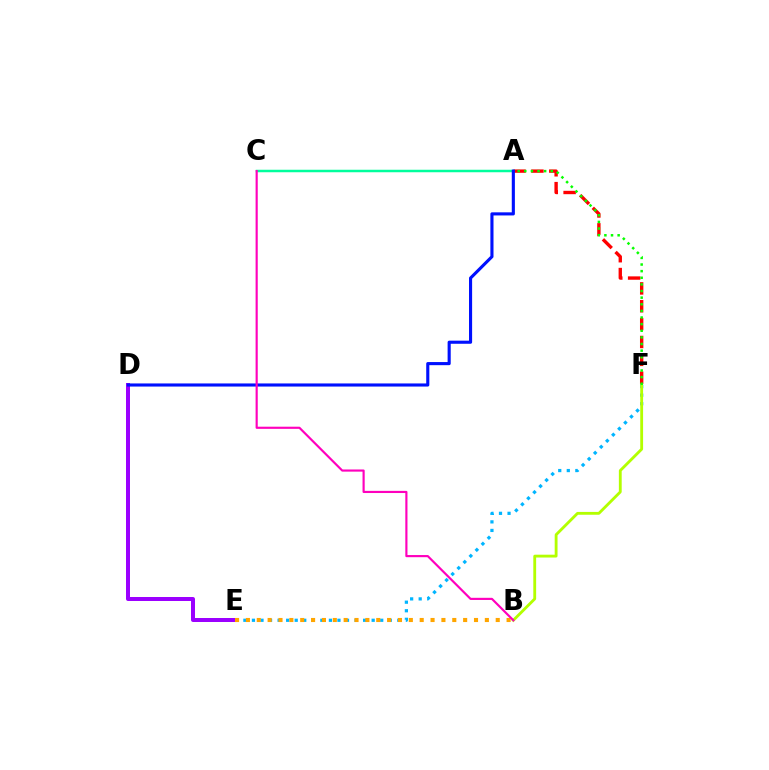{('E', 'F'): [{'color': '#00b5ff', 'line_style': 'dotted', 'thickness': 2.32}], ('D', 'E'): [{'color': '#9b00ff', 'line_style': 'solid', 'thickness': 2.87}], ('A', 'F'): [{'color': '#ff0000', 'line_style': 'dashed', 'thickness': 2.43}, {'color': '#08ff00', 'line_style': 'dotted', 'thickness': 1.8}], ('B', 'E'): [{'color': '#ffa500', 'line_style': 'dotted', 'thickness': 2.95}], ('A', 'C'): [{'color': '#00ff9d', 'line_style': 'solid', 'thickness': 1.79}], ('A', 'D'): [{'color': '#0010ff', 'line_style': 'solid', 'thickness': 2.24}], ('B', 'F'): [{'color': '#b3ff00', 'line_style': 'solid', 'thickness': 2.04}], ('B', 'C'): [{'color': '#ff00bd', 'line_style': 'solid', 'thickness': 1.55}]}